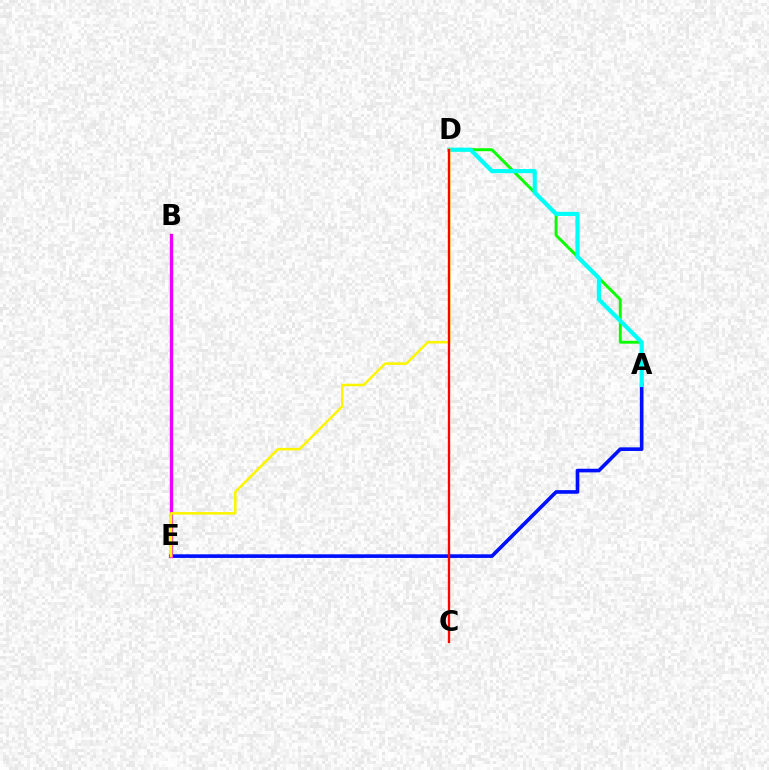{('A', 'E'): [{'color': '#0010ff', 'line_style': 'solid', 'thickness': 2.62}], ('A', 'D'): [{'color': '#08ff00', 'line_style': 'solid', 'thickness': 2.11}, {'color': '#00fff6', 'line_style': 'solid', 'thickness': 2.99}], ('B', 'E'): [{'color': '#ee00ff', 'line_style': 'solid', 'thickness': 2.41}], ('D', 'E'): [{'color': '#fcf500', 'line_style': 'solid', 'thickness': 1.83}], ('C', 'D'): [{'color': '#ff0000', 'line_style': 'solid', 'thickness': 1.68}]}